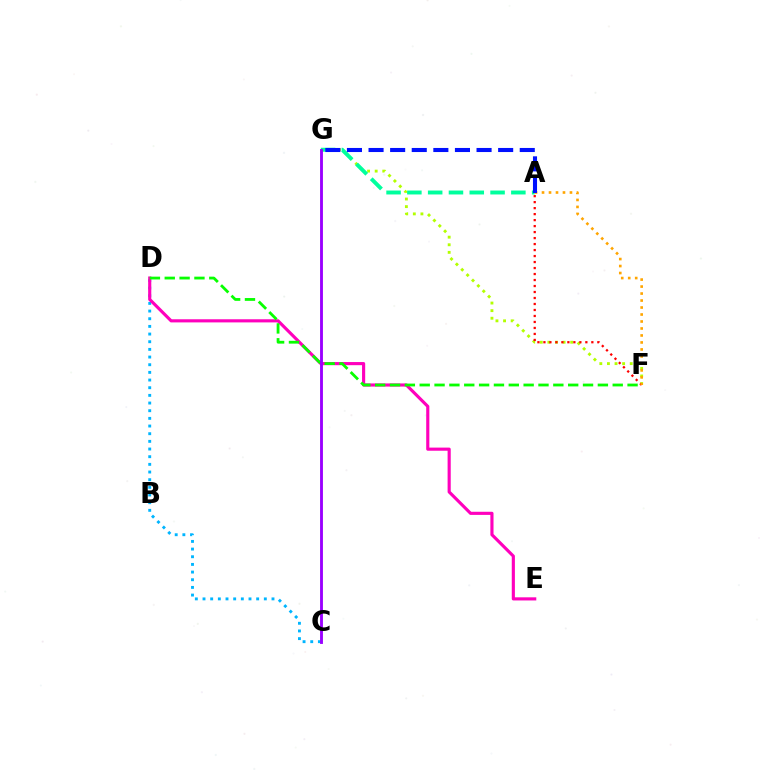{('C', 'D'): [{'color': '#00b5ff', 'line_style': 'dotted', 'thickness': 2.08}], ('D', 'E'): [{'color': '#ff00bd', 'line_style': 'solid', 'thickness': 2.26}], ('F', 'G'): [{'color': '#b3ff00', 'line_style': 'dotted', 'thickness': 2.06}], ('A', 'G'): [{'color': '#00ff9d', 'line_style': 'dashed', 'thickness': 2.83}, {'color': '#0010ff', 'line_style': 'dashed', 'thickness': 2.93}], ('D', 'F'): [{'color': '#08ff00', 'line_style': 'dashed', 'thickness': 2.02}], ('A', 'F'): [{'color': '#ff0000', 'line_style': 'dotted', 'thickness': 1.63}, {'color': '#ffa500', 'line_style': 'dotted', 'thickness': 1.9}], ('C', 'G'): [{'color': '#9b00ff', 'line_style': 'solid', 'thickness': 2.06}]}